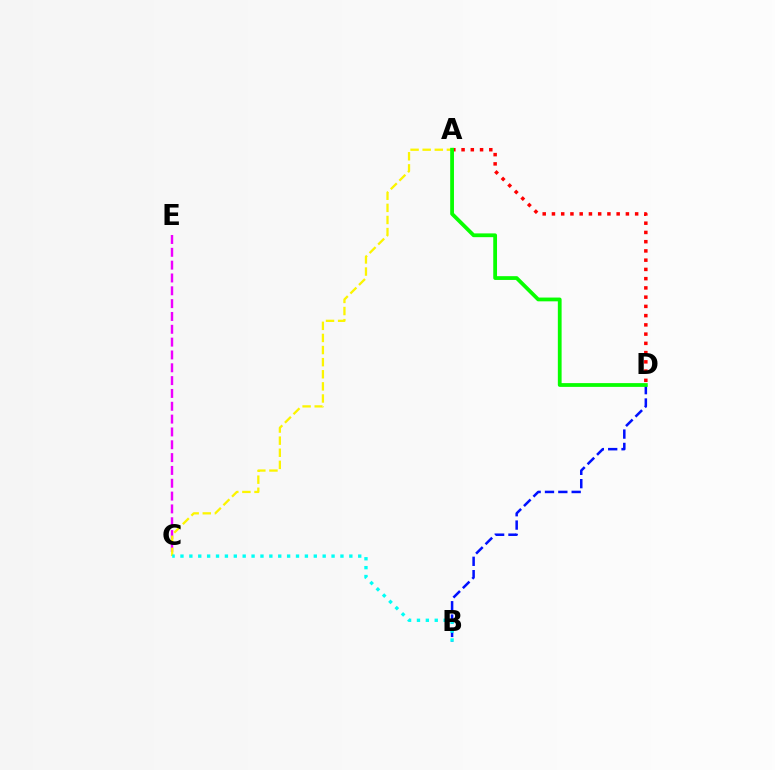{('C', 'E'): [{'color': '#ee00ff', 'line_style': 'dashed', 'thickness': 1.74}], ('A', 'D'): [{'color': '#ff0000', 'line_style': 'dotted', 'thickness': 2.51}, {'color': '#08ff00', 'line_style': 'solid', 'thickness': 2.72}], ('A', 'C'): [{'color': '#fcf500', 'line_style': 'dashed', 'thickness': 1.64}], ('B', 'D'): [{'color': '#0010ff', 'line_style': 'dashed', 'thickness': 1.81}], ('B', 'C'): [{'color': '#00fff6', 'line_style': 'dotted', 'thickness': 2.41}]}